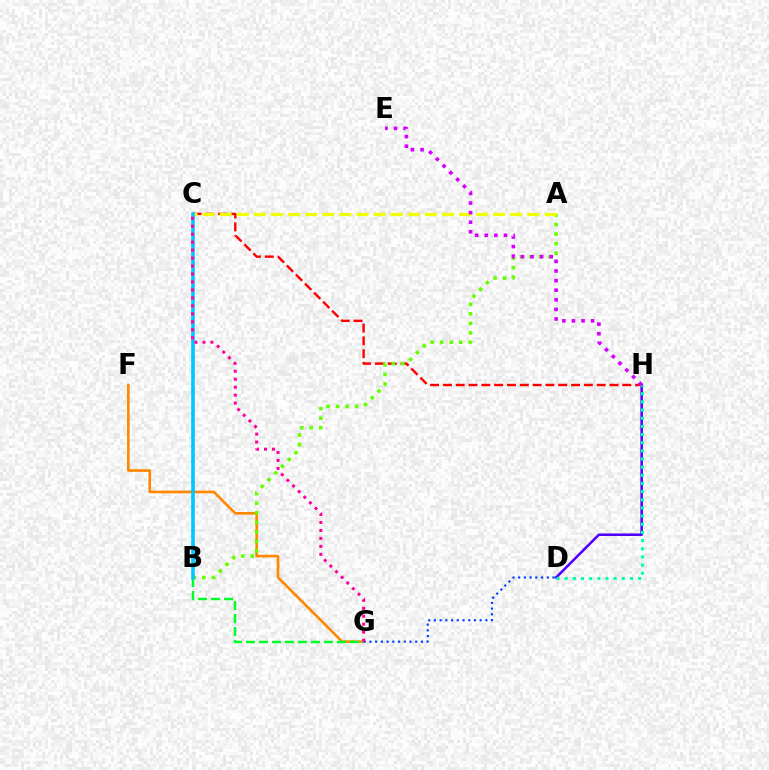{('D', 'H'): [{'color': '#4f00ff', 'line_style': 'solid', 'thickness': 1.83}, {'color': '#00ffaf', 'line_style': 'dotted', 'thickness': 2.22}], ('C', 'H'): [{'color': '#ff0000', 'line_style': 'dashed', 'thickness': 1.74}], ('F', 'G'): [{'color': '#ff8800', 'line_style': 'solid', 'thickness': 1.91}], ('A', 'B'): [{'color': '#66ff00', 'line_style': 'dotted', 'thickness': 2.59}], ('B', 'G'): [{'color': '#00ff27', 'line_style': 'dashed', 'thickness': 1.77}], ('D', 'G'): [{'color': '#003fff', 'line_style': 'dotted', 'thickness': 1.56}], ('A', 'C'): [{'color': '#eeff00', 'line_style': 'dashed', 'thickness': 2.32}], ('E', 'H'): [{'color': '#d600ff', 'line_style': 'dotted', 'thickness': 2.61}], ('B', 'C'): [{'color': '#00c7ff', 'line_style': 'solid', 'thickness': 2.62}], ('C', 'G'): [{'color': '#ff00a0', 'line_style': 'dotted', 'thickness': 2.16}]}